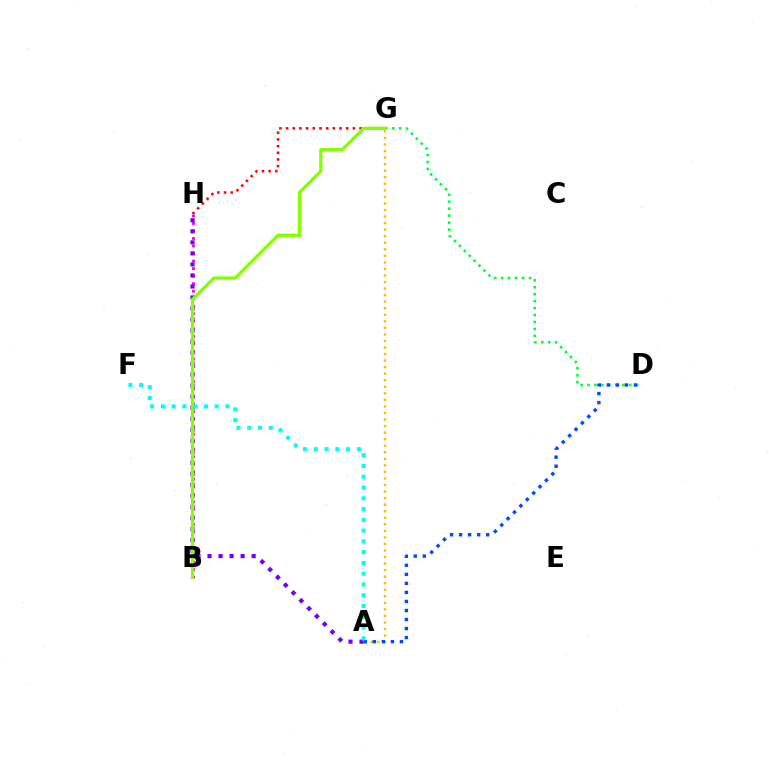{('D', 'G'): [{'color': '#00ff39', 'line_style': 'dotted', 'thickness': 1.89}], ('G', 'H'): [{'color': '#ff0000', 'line_style': 'dotted', 'thickness': 1.82}], ('A', 'G'): [{'color': '#ffbd00', 'line_style': 'dotted', 'thickness': 1.78}], ('B', 'H'): [{'color': '#ff00cf', 'line_style': 'dotted', 'thickness': 2.04}], ('A', 'H'): [{'color': '#7200ff', 'line_style': 'dotted', 'thickness': 3.0}], ('B', 'G'): [{'color': '#84ff00', 'line_style': 'solid', 'thickness': 2.37}], ('A', 'D'): [{'color': '#004bff', 'line_style': 'dotted', 'thickness': 2.45}], ('A', 'F'): [{'color': '#00fff6', 'line_style': 'dotted', 'thickness': 2.93}]}